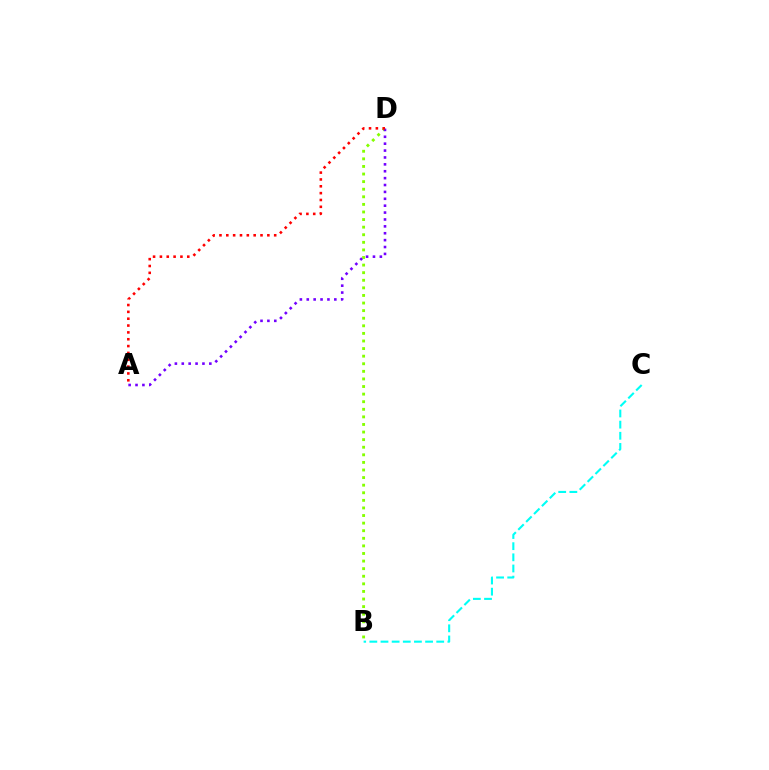{('B', 'D'): [{'color': '#84ff00', 'line_style': 'dotted', 'thickness': 2.06}], ('B', 'C'): [{'color': '#00fff6', 'line_style': 'dashed', 'thickness': 1.51}], ('A', 'D'): [{'color': '#7200ff', 'line_style': 'dotted', 'thickness': 1.87}, {'color': '#ff0000', 'line_style': 'dotted', 'thickness': 1.86}]}